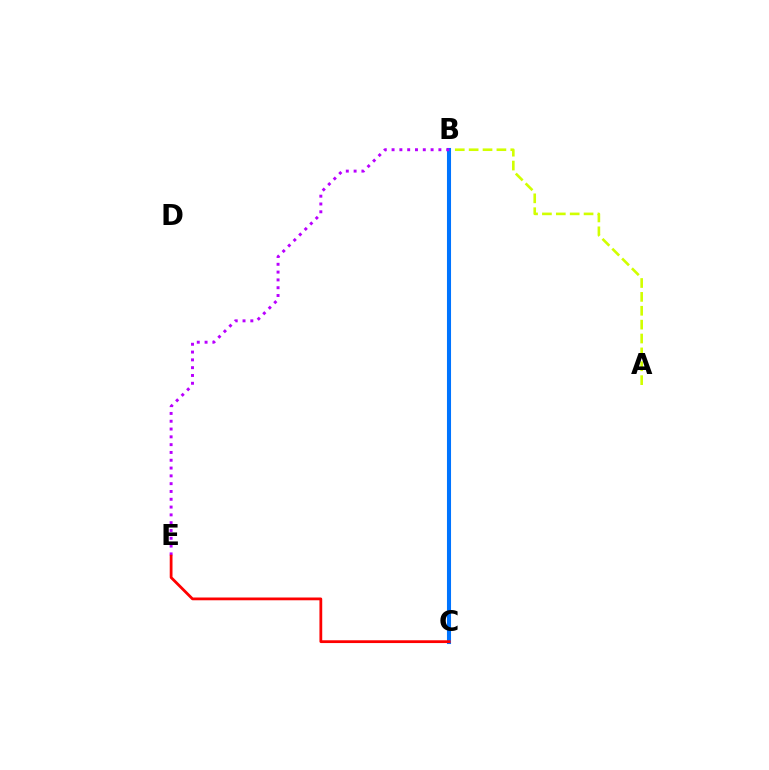{('A', 'B'): [{'color': '#d1ff00', 'line_style': 'dashed', 'thickness': 1.89}], ('B', 'C'): [{'color': '#00ff5c', 'line_style': 'dashed', 'thickness': 1.56}, {'color': '#0074ff', 'line_style': 'solid', 'thickness': 2.93}], ('B', 'E'): [{'color': '#b900ff', 'line_style': 'dotted', 'thickness': 2.12}], ('C', 'E'): [{'color': '#ff0000', 'line_style': 'solid', 'thickness': 2.0}]}